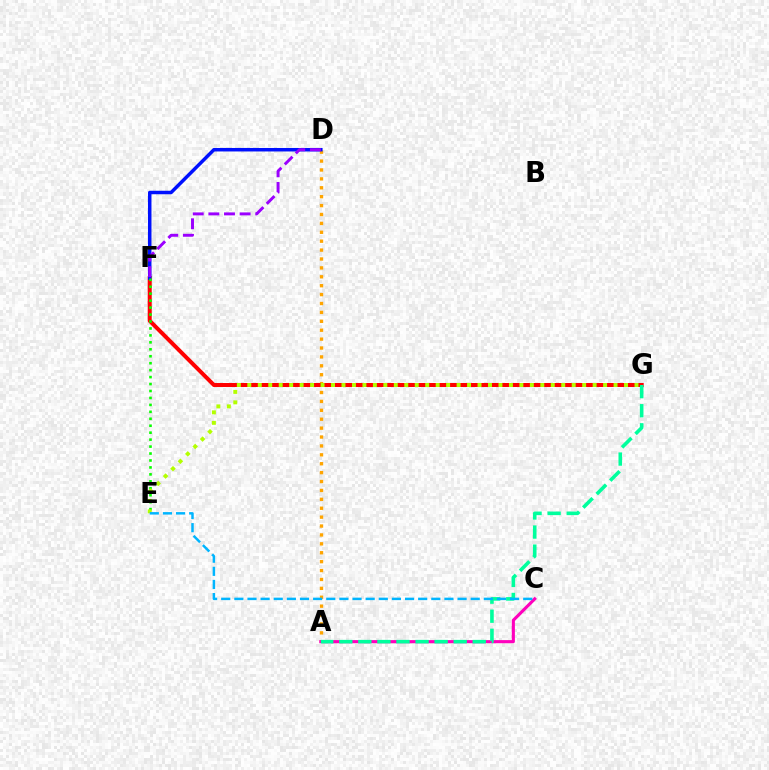{('A', 'D'): [{'color': '#ffa500', 'line_style': 'dotted', 'thickness': 2.42}], ('F', 'G'): [{'color': '#ff0000', 'line_style': 'solid', 'thickness': 2.89}], ('A', 'C'): [{'color': '#ff00bd', 'line_style': 'solid', 'thickness': 2.25}], ('D', 'F'): [{'color': '#0010ff', 'line_style': 'solid', 'thickness': 2.51}, {'color': '#9b00ff', 'line_style': 'dashed', 'thickness': 2.12}], ('E', 'F'): [{'color': '#08ff00', 'line_style': 'dotted', 'thickness': 1.89}], ('E', 'G'): [{'color': '#b3ff00', 'line_style': 'dotted', 'thickness': 2.84}], ('A', 'G'): [{'color': '#00ff9d', 'line_style': 'dashed', 'thickness': 2.59}], ('C', 'E'): [{'color': '#00b5ff', 'line_style': 'dashed', 'thickness': 1.78}]}